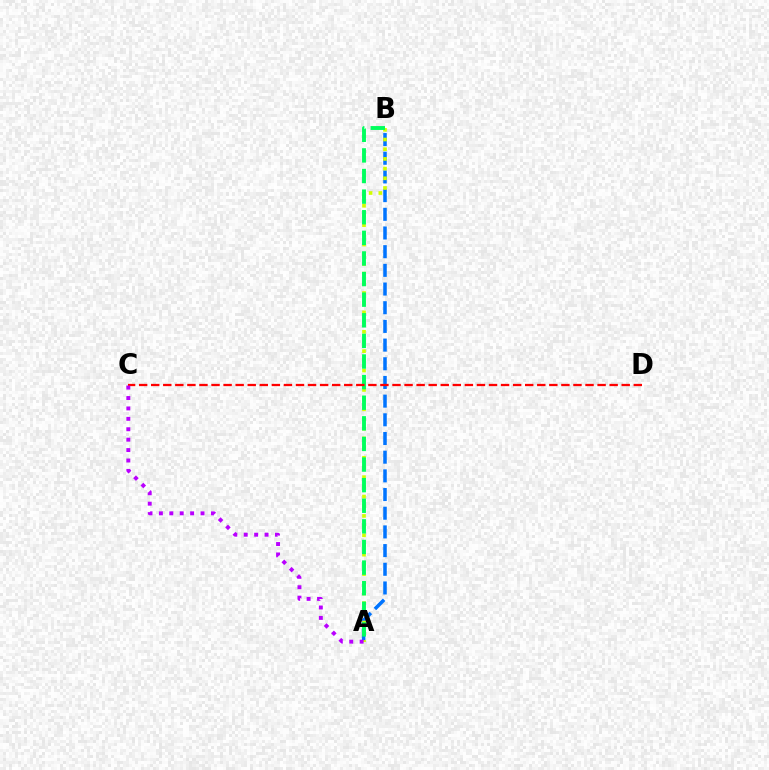{('A', 'B'): [{'color': '#0074ff', 'line_style': 'dashed', 'thickness': 2.54}, {'color': '#d1ff00', 'line_style': 'dotted', 'thickness': 2.63}, {'color': '#00ff5c', 'line_style': 'dashed', 'thickness': 2.8}], ('C', 'D'): [{'color': '#ff0000', 'line_style': 'dashed', 'thickness': 1.64}], ('A', 'C'): [{'color': '#b900ff', 'line_style': 'dotted', 'thickness': 2.83}]}